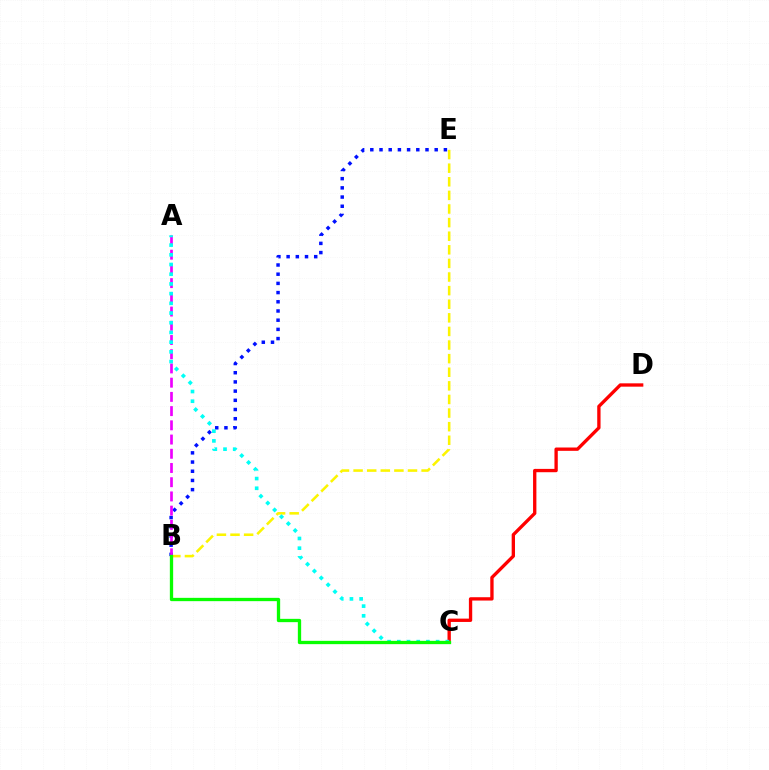{('B', 'E'): [{'color': '#fcf500', 'line_style': 'dashed', 'thickness': 1.85}, {'color': '#0010ff', 'line_style': 'dotted', 'thickness': 2.5}], ('A', 'B'): [{'color': '#ee00ff', 'line_style': 'dashed', 'thickness': 1.93}], ('C', 'D'): [{'color': '#ff0000', 'line_style': 'solid', 'thickness': 2.4}], ('A', 'C'): [{'color': '#00fff6', 'line_style': 'dotted', 'thickness': 2.64}], ('B', 'C'): [{'color': '#08ff00', 'line_style': 'solid', 'thickness': 2.38}]}